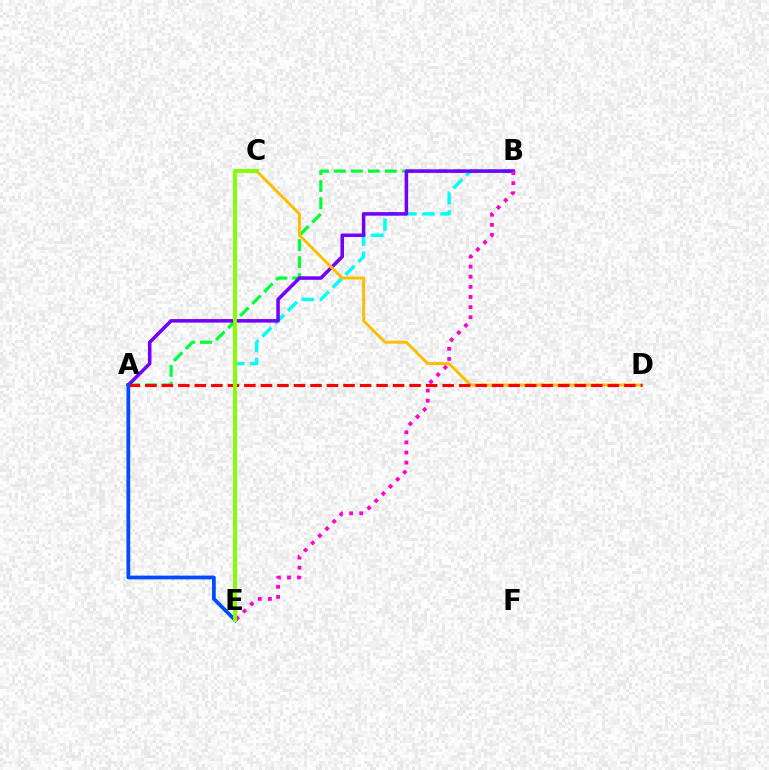{('B', 'E'): [{'color': '#00fff6', 'line_style': 'dashed', 'thickness': 2.46}, {'color': '#ff00cf', 'line_style': 'dotted', 'thickness': 2.75}], ('A', 'B'): [{'color': '#00ff39', 'line_style': 'dashed', 'thickness': 2.31}, {'color': '#7200ff', 'line_style': 'solid', 'thickness': 2.54}], ('C', 'D'): [{'color': '#ffbd00', 'line_style': 'solid', 'thickness': 2.12}], ('A', 'D'): [{'color': '#ff0000', 'line_style': 'dashed', 'thickness': 2.24}], ('A', 'E'): [{'color': '#004bff', 'line_style': 'solid', 'thickness': 2.71}], ('C', 'E'): [{'color': '#84ff00', 'line_style': 'solid', 'thickness': 2.83}]}